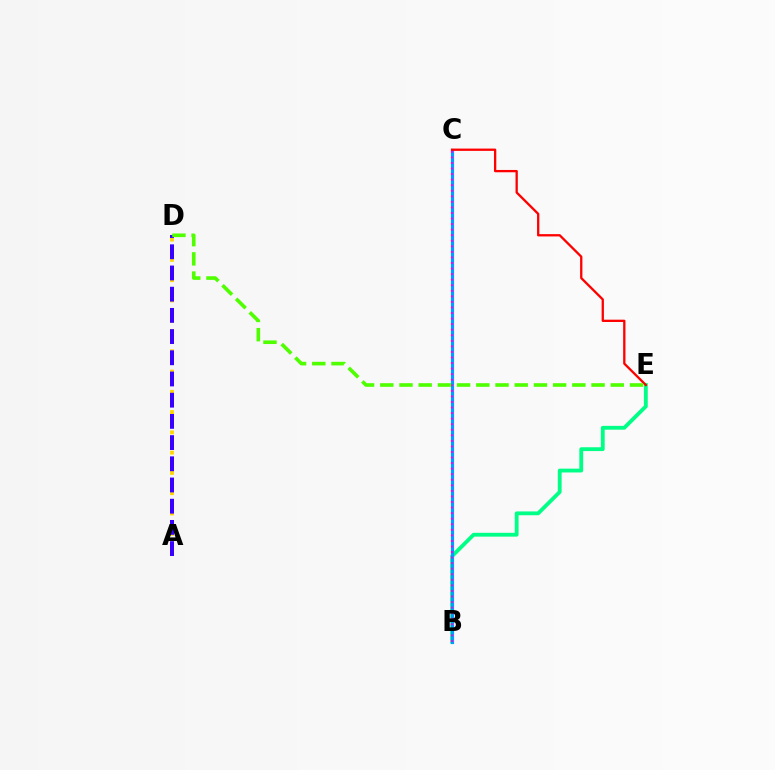{('B', 'E'): [{'color': '#00ff86', 'line_style': 'solid', 'thickness': 2.75}], ('A', 'D'): [{'color': '#ffd500', 'line_style': 'dotted', 'thickness': 2.76}, {'color': '#3700ff', 'line_style': 'dashed', 'thickness': 2.88}], ('B', 'C'): [{'color': '#009eff', 'line_style': 'solid', 'thickness': 2.28}, {'color': '#ff00ed', 'line_style': 'dotted', 'thickness': 1.51}], ('C', 'E'): [{'color': '#ff0000', 'line_style': 'solid', 'thickness': 1.66}], ('D', 'E'): [{'color': '#4fff00', 'line_style': 'dashed', 'thickness': 2.61}]}